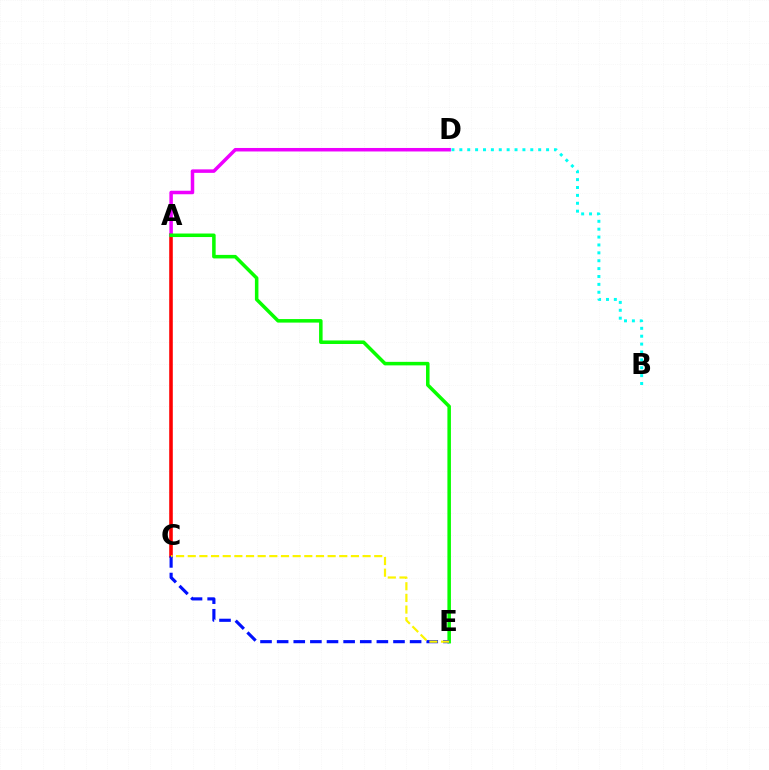{('A', 'C'): [{'color': '#ff0000', 'line_style': 'solid', 'thickness': 2.58}], ('A', 'D'): [{'color': '#ee00ff', 'line_style': 'solid', 'thickness': 2.52}], ('B', 'D'): [{'color': '#00fff6', 'line_style': 'dotted', 'thickness': 2.14}], ('A', 'E'): [{'color': '#08ff00', 'line_style': 'solid', 'thickness': 2.54}], ('C', 'E'): [{'color': '#0010ff', 'line_style': 'dashed', 'thickness': 2.26}, {'color': '#fcf500', 'line_style': 'dashed', 'thickness': 1.58}]}